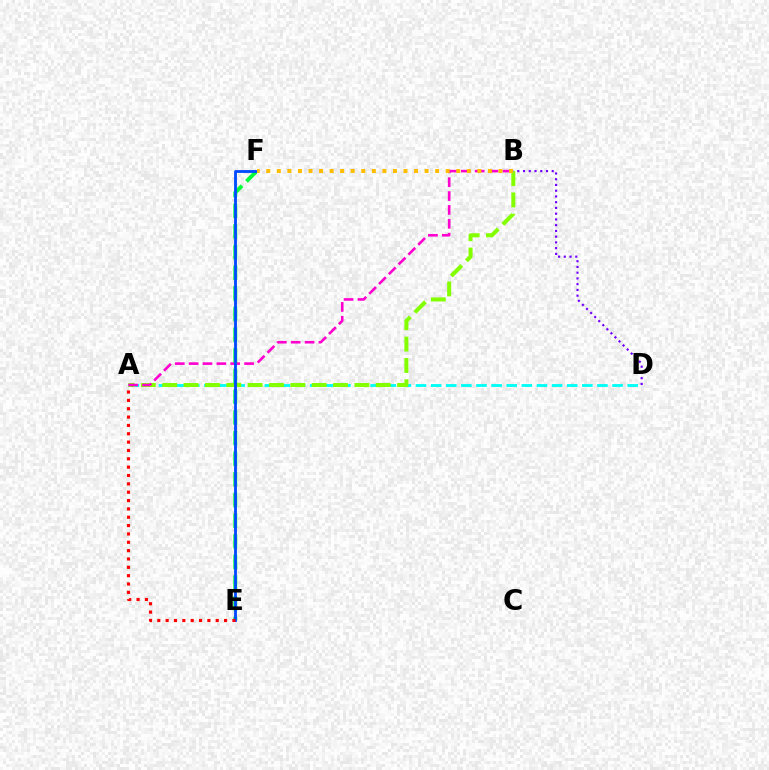{('A', 'D'): [{'color': '#00fff6', 'line_style': 'dashed', 'thickness': 2.05}], ('A', 'B'): [{'color': '#84ff00', 'line_style': 'dashed', 'thickness': 2.9}, {'color': '#ff00cf', 'line_style': 'dashed', 'thickness': 1.88}], ('B', 'D'): [{'color': '#7200ff', 'line_style': 'dotted', 'thickness': 1.56}], ('E', 'F'): [{'color': '#00ff39', 'line_style': 'dashed', 'thickness': 2.81}, {'color': '#004bff', 'line_style': 'solid', 'thickness': 2.04}], ('A', 'E'): [{'color': '#ff0000', 'line_style': 'dotted', 'thickness': 2.27}], ('B', 'F'): [{'color': '#ffbd00', 'line_style': 'dotted', 'thickness': 2.87}]}